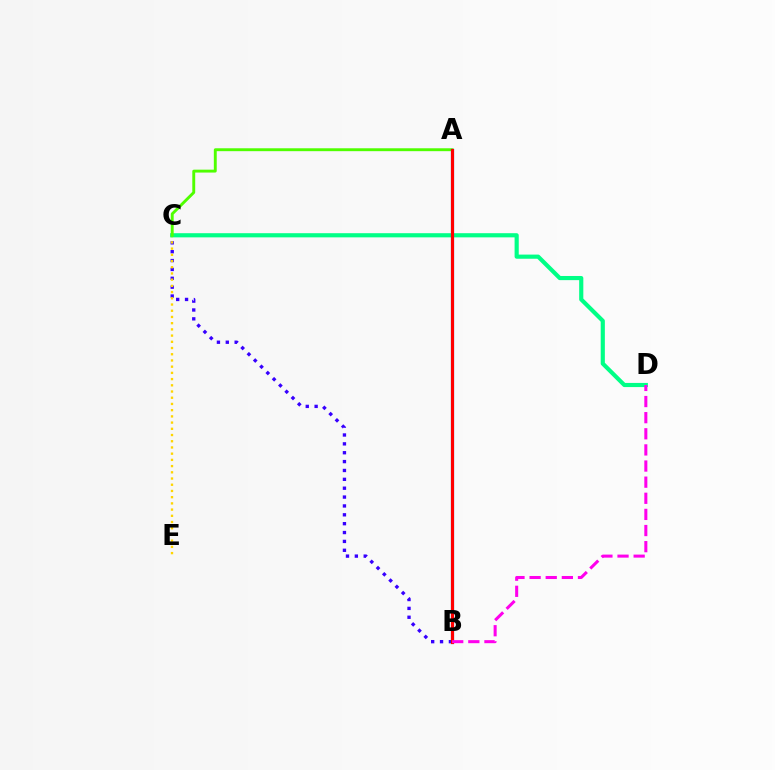{('B', 'C'): [{'color': '#3700ff', 'line_style': 'dotted', 'thickness': 2.41}], ('C', 'E'): [{'color': '#ffd500', 'line_style': 'dotted', 'thickness': 1.69}], ('C', 'D'): [{'color': '#00ff86', 'line_style': 'solid', 'thickness': 2.99}], ('A', 'C'): [{'color': '#4fff00', 'line_style': 'solid', 'thickness': 2.08}], ('A', 'B'): [{'color': '#009eff', 'line_style': 'solid', 'thickness': 2.3}, {'color': '#ff0000', 'line_style': 'solid', 'thickness': 2.25}], ('B', 'D'): [{'color': '#ff00ed', 'line_style': 'dashed', 'thickness': 2.19}]}